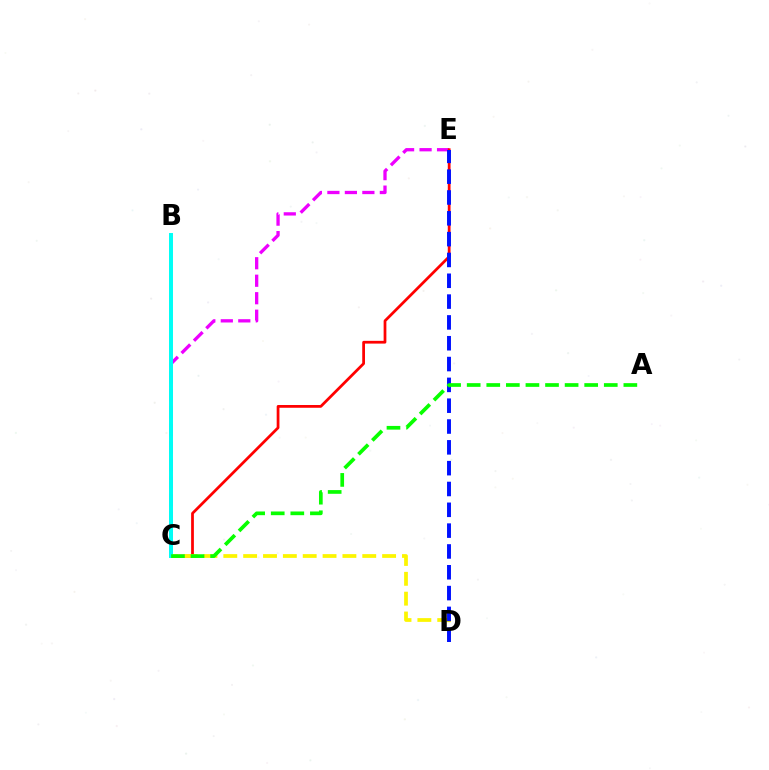{('C', 'E'): [{'color': '#ee00ff', 'line_style': 'dashed', 'thickness': 2.38}, {'color': '#ff0000', 'line_style': 'solid', 'thickness': 1.98}], ('C', 'D'): [{'color': '#fcf500', 'line_style': 'dashed', 'thickness': 2.7}], ('B', 'C'): [{'color': '#00fff6', 'line_style': 'solid', 'thickness': 2.86}], ('D', 'E'): [{'color': '#0010ff', 'line_style': 'dashed', 'thickness': 2.83}], ('A', 'C'): [{'color': '#08ff00', 'line_style': 'dashed', 'thickness': 2.66}]}